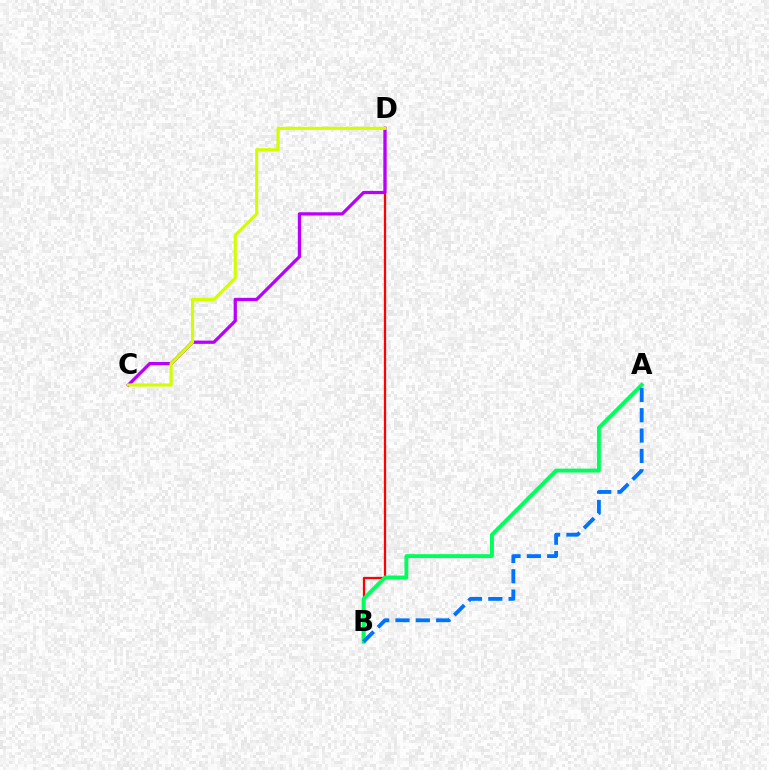{('B', 'D'): [{'color': '#ff0000', 'line_style': 'solid', 'thickness': 1.63}], ('C', 'D'): [{'color': '#b900ff', 'line_style': 'solid', 'thickness': 2.34}, {'color': '#d1ff00', 'line_style': 'solid', 'thickness': 2.25}], ('A', 'B'): [{'color': '#00ff5c', 'line_style': 'solid', 'thickness': 2.8}, {'color': '#0074ff', 'line_style': 'dashed', 'thickness': 2.76}]}